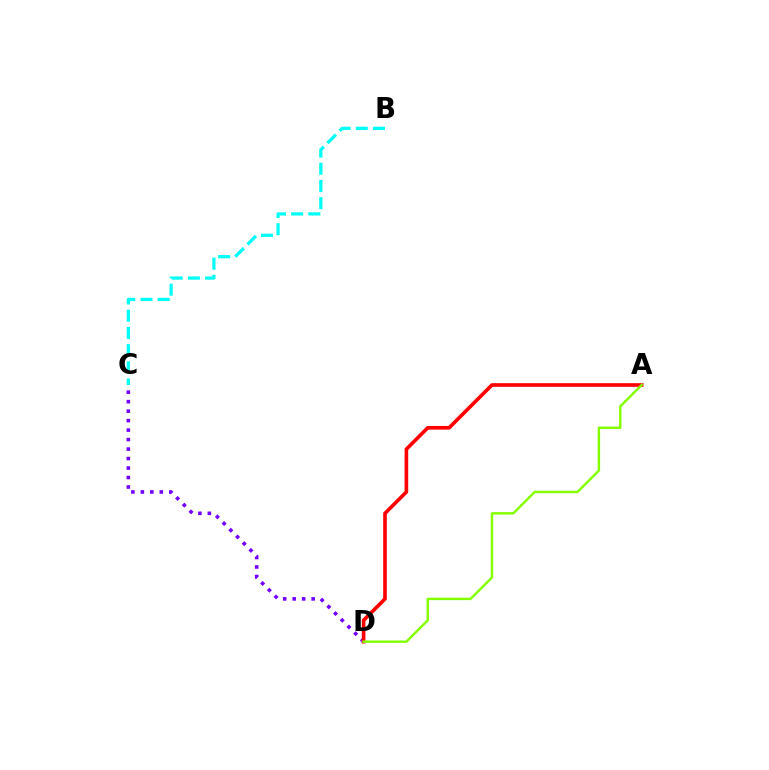{('C', 'D'): [{'color': '#7200ff', 'line_style': 'dotted', 'thickness': 2.58}], ('A', 'D'): [{'color': '#ff0000', 'line_style': 'solid', 'thickness': 2.62}, {'color': '#84ff00', 'line_style': 'solid', 'thickness': 1.76}], ('B', 'C'): [{'color': '#00fff6', 'line_style': 'dashed', 'thickness': 2.34}]}